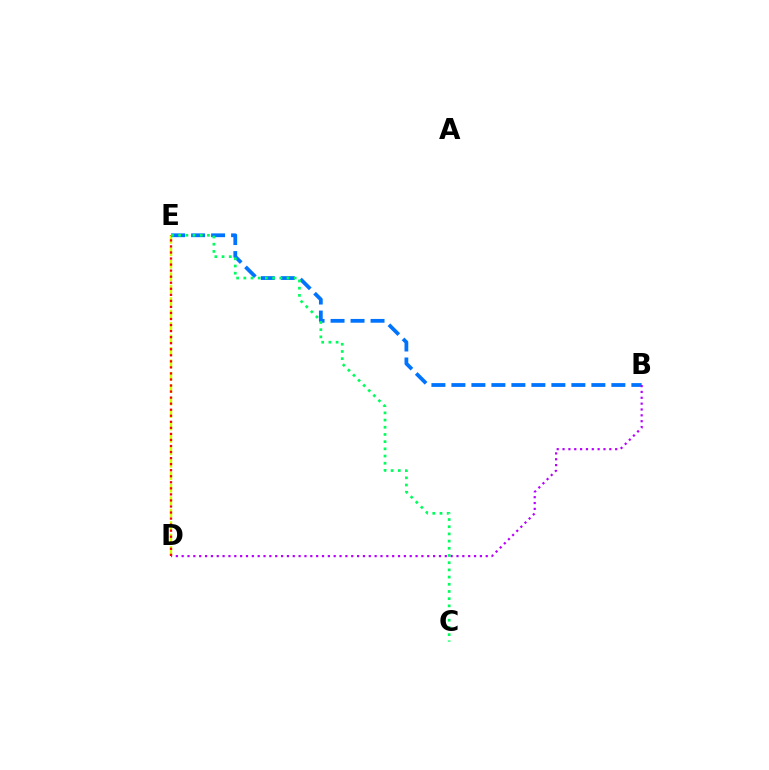{('D', 'E'): [{'color': '#d1ff00', 'line_style': 'dashed', 'thickness': 1.69}, {'color': '#ff0000', 'line_style': 'dotted', 'thickness': 1.64}], ('B', 'E'): [{'color': '#0074ff', 'line_style': 'dashed', 'thickness': 2.72}], ('B', 'D'): [{'color': '#b900ff', 'line_style': 'dotted', 'thickness': 1.59}], ('C', 'E'): [{'color': '#00ff5c', 'line_style': 'dotted', 'thickness': 1.95}]}